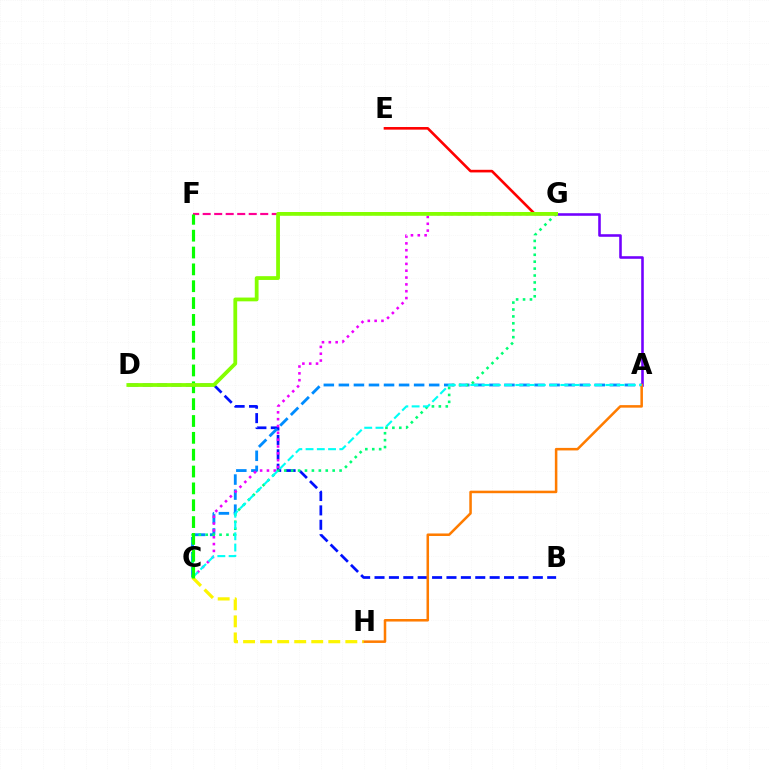{('A', 'G'): [{'color': '#7200ff', 'line_style': 'solid', 'thickness': 1.86}], ('B', 'D'): [{'color': '#0010ff', 'line_style': 'dashed', 'thickness': 1.95}], ('E', 'G'): [{'color': '#ff0000', 'line_style': 'solid', 'thickness': 1.89}], ('A', 'C'): [{'color': '#008cff', 'line_style': 'dashed', 'thickness': 2.04}, {'color': '#00fff6', 'line_style': 'dashed', 'thickness': 1.53}], ('A', 'H'): [{'color': '#ff7c00', 'line_style': 'solid', 'thickness': 1.82}], ('C', 'G'): [{'color': '#ee00ff', 'line_style': 'dotted', 'thickness': 1.86}, {'color': '#00ff74', 'line_style': 'dotted', 'thickness': 1.88}], ('F', 'G'): [{'color': '#ff0094', 'line_style': 'dashed', 'thickness': 1.56}], ('C', 'H'): [{'color': '#fcf500', 'line_style': 'dashed', 'thickness': 2.32}], ('C', 'F'): [{'color': '#08ff00', 'line_style': 'dashed', 'thickness': 2.29}], ('D', 'G'): [{'color': '#84ff00', 'line_style': 'solid', 'thickness': 2.72}]}